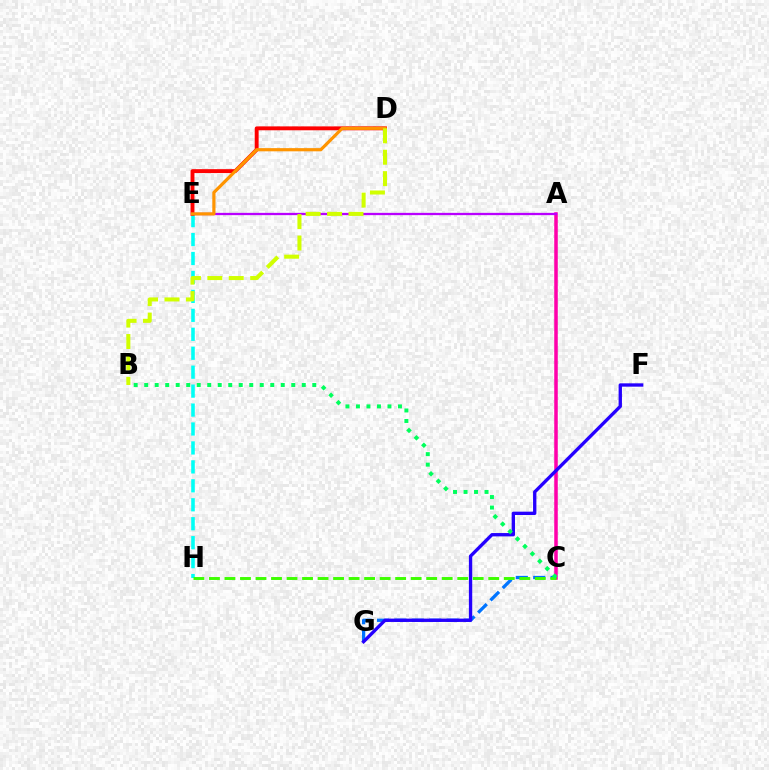{('E', 'H'): [{'color': '#00fff6', 'line_style': 'dashed', 'thickness': 2.57}], ('C', 'G'): [{'color': '#0074ff', 'line_style': 'dashed', 'thickness': 2.36}], ('A', 'C'): [{'color': '#ff00ac', 'line_style': 'solid', 'thickness': 2.54}], ('F', 'G'): [{'color': '#2500ff', 'line_style': 'solid', 'thickness': 2.4}], ('D', 'E'): [{'color': '#ff0000', 'line_style': 'solid', 'thickness': 2.8}, {'color': '#ff9400', 'line_style': 'solid', 'thickness': 2.29}], ('A', 'E'): [{'color': '#b900ff', 'line_style': 'solid', 'thickness': 1.64}], ('C', 'H'): [{'color': '#3dff00', 'line_style': 'dashed', 'thickness': 2.11}], ('B', 'C'): [{'color': '#00ff5c', 'line_style': 'dotted', 'thickness': 2.85}], ('B', 'D'): [{'color': '#d1ff00', 'line_style': 'dashed', 'thickness': 2.91}]}